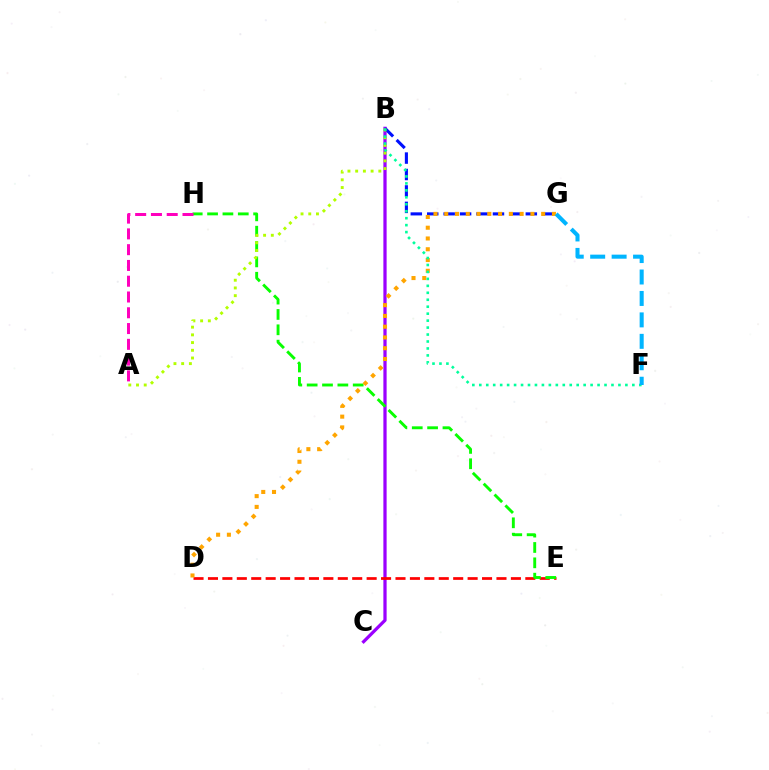{('B', 'C'): [{'color': '#9b00ff', 'line_style': 'solid', 'thickness': 2.33}], ('B', 'G'): [{'color': '#0010ff', 'line_style': 'dashed', 'thickness': 2.23}], ('D', 'E'): [{'color': '#ff0000', 'line_style': 'dashed', 'thickness': 1.96}], ('E', 'H'): [{'color': '#08ff00', 'line_style': 'dashed', 'thickness': 2.09}], ('D', 'G'): [{'color': '#ffa500', 'line_style': 'dotted', 'thickness': 2.93}], ('A', 'B'): [{'color': '#b3ff00', 'line_style': 'dotted', 'thickness': 2.1}], ('B', 'F'): [{'color': '#00ff9d', 'line_style': 'dotted', 'thickness': 1.89}], ('F', 'G'): [{'color': '#00b5ff', 'line_style': 'dashed', 'thickness': 2.91}], ('A', 'H'): [{'color': '#ff00bd', 'line_style': 'dashed', 'thickness': 2.14}]}